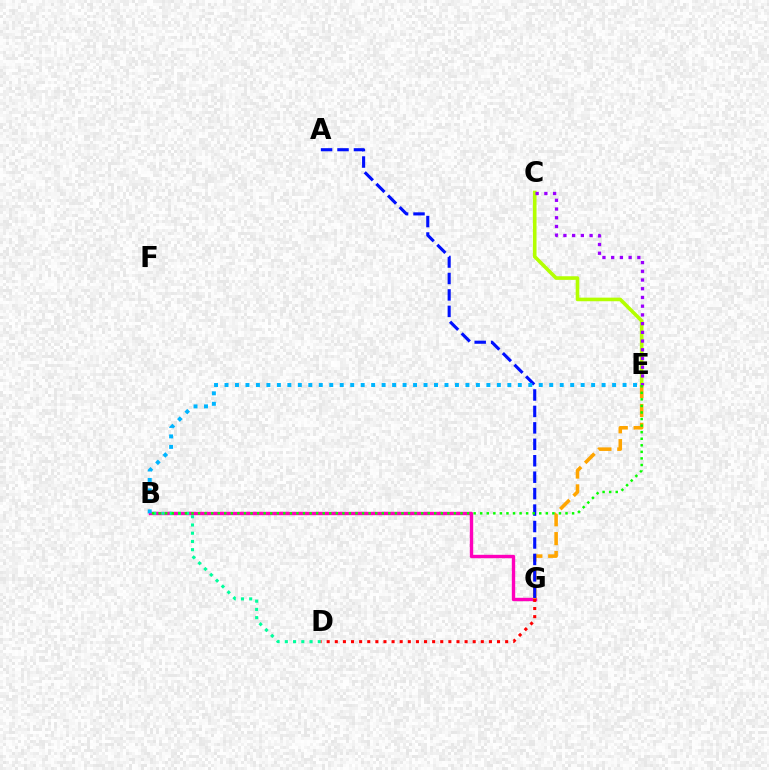{('B', 'G'): [{'color': '#ff00bd', 'line_style': 'solid', 'thickness': 2.44}], ('C', 'E'): [{'color': '#b3ff00', 'line_style': 'solid', 'thickness': 2.6}, {'color': '#9b00ff', 'line_style': 'dotted', 'thickness': 2.37}], ('E', 'G'): [{'color': '#ffa500', 'line_style': 'dashed', 'thickness': 2.56}], ('B', 'D'): [{'color': '#00ff9d', 'line_style': 'dotted', 'thickness': 2.24}], ('A', 'G'): [{'color': '#0010ff', 'line_style': 'dashed', 'thickness': 2.23}], ('B', 'E'): [{'color': '#08ff00', 'line_style': 'dotted', 'thickness': 1.78}, {'color': '#00b5ff', 'line_style': 'dotted', 'thickness': 2.85}], ('D', 'G'): [{'color': '#ff0000', 'line_style': 'dotted', 'thickness': 2.2}]}